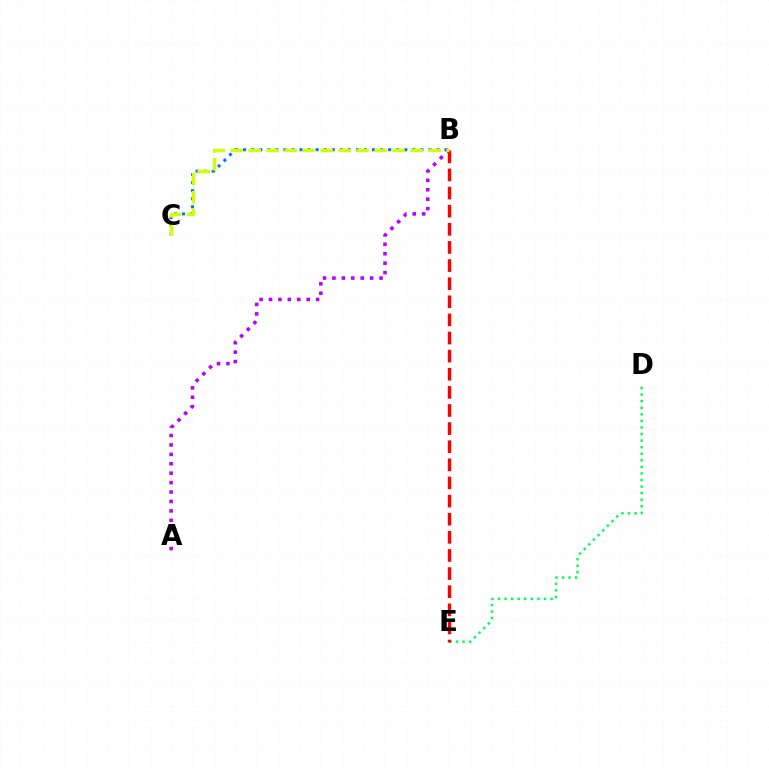{('B', 'C'): [{'color': '#0074ff', 'line_style': 'dotted', 'thickness': 2.19}, {'color': '#d1ff00', 'line_style': 'dashed', 'thickness': 2.44}], ('A', 'B'): [{'color': '#b900ff', 'line_style': 'dotted', 'thickness': 2.56}], ('D', 'E'): [{'color': '#00ff5c', 'line_style': 'dotted', 'thickness': 1.78}], ('B', 'E'): [{'color': '#ff0000', 'line_style': 'dashed', 'thickness': 2.46}]}